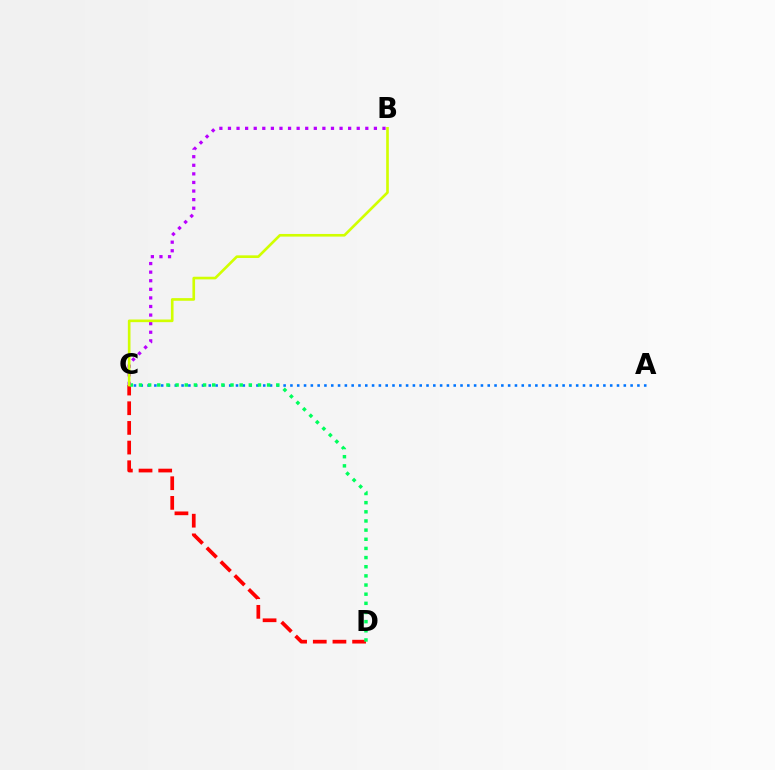{('A', 'C'): [{'color': '#0074ff', 'line_style': 'dotted', 'thickness': 1.85}], ('C', 'D'): [{'color': '#ff0000', 'line_style': 'dashed', 'thickness': 2.67}, {'color': '#00ff5c', 'line_style': 'dotted', 'thickness': 2.49}], ('B', 'C'): [{'color': '#b900ff', 'line_style': 'dotted', 'thickness': 2.33}, {'color': '#d1ff00', 'line_style': 'solid', 'thickness': 1.9}]}